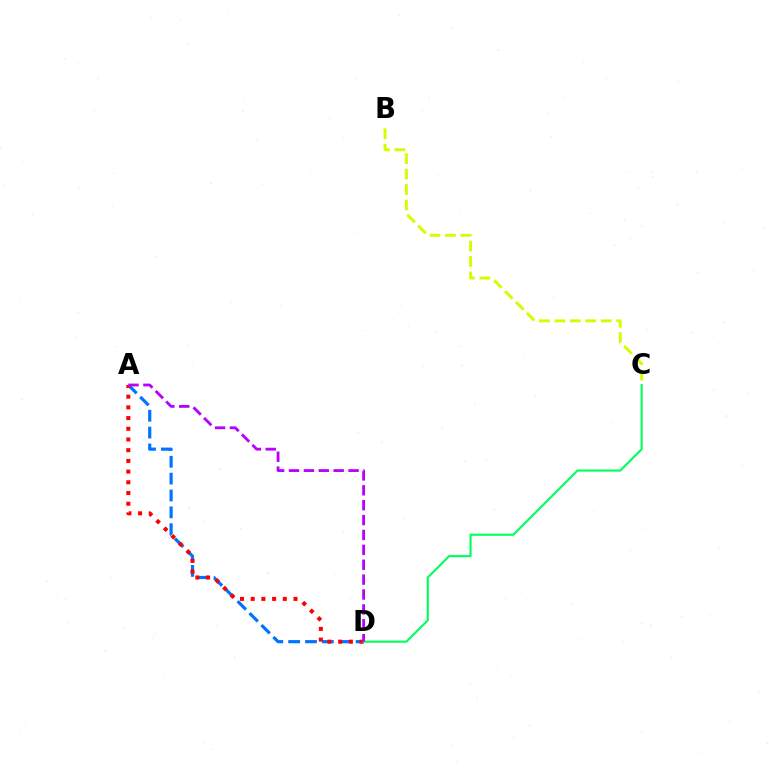{('A', 'D'): [{'color': '#0074ff', 'line_style': 'dashed', 'thickness': 2.29}, {'color': '#ff0000', 'line_style': 'dotted', 'thickness': 2.91}, {'color': '#b900ff', 'line_style': 'dashed', 'thickness': 2.02}], ('C', 'D'): [{'color': '#00ff5c', 'line_style': 'solid', 'thickness': 1.54}], ('B', 'C'): [{'color': '#d1ff00', 'line_style': 'dashed', 'thickness': 2.1}]}